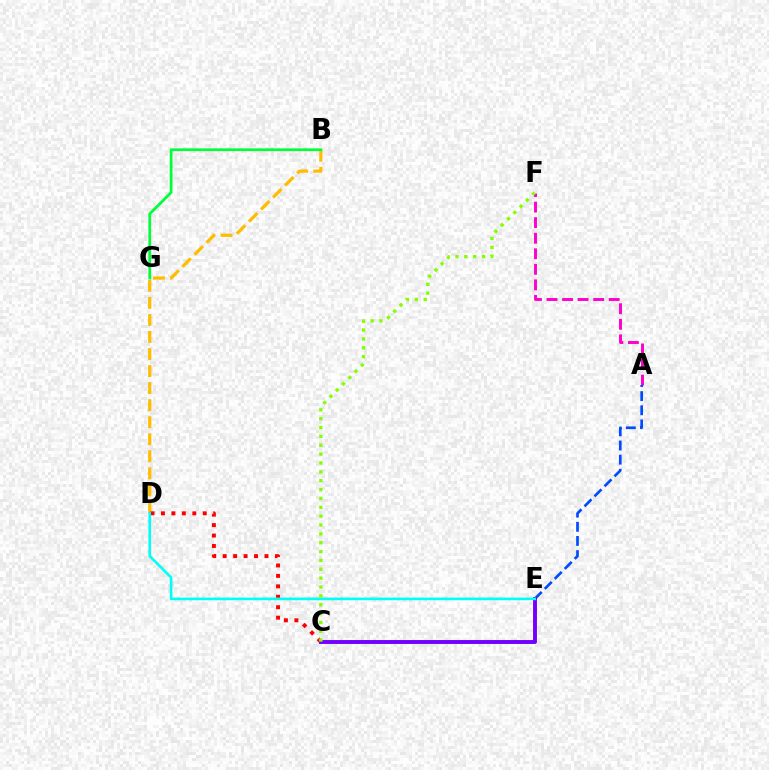{('B', 'D'): [{'color': '#ffbd00', 'line_style': 'dashed', 'thickness': 2.32}], ('B', 'G'): [{'color': '#00ff39', 'line_style': 'solid', 'thickness': 1.98}], ('C', 'D'): [{'color': '#ff0000', 'line_style': 'dotted', 'thickness': 2.84}], ('A', 'F'): [{'color': '#ff00cf', 'line_style': 'dashed', 'thickness': 2.11}], ('A', 'E'): [{'color': '#004bff', 'line_style': 'dashed', 'thickness': 1.92}], ('C', 'E'): [{'color': '#7200ff', 'line_style': 'solid', 'thickness': 2.81}], ('D', 'E'): [{'color': '#00fff6', 'line_style': 'solid', 'thickness': 1.89}], ('C', 'F'): [{'color': '#84ff00', 'line_style': 'dotted', 'thickness': 2.41}]}